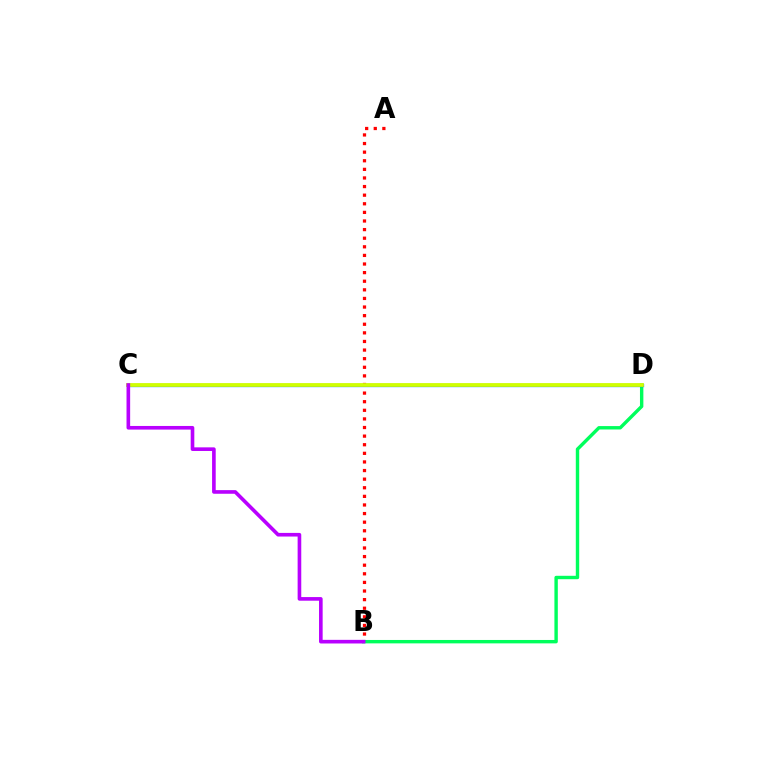{('A', 'B'): [{'color': '#ff0000', 'line_style': 'dotted', 'thickness': 2.34}], ('B', 'D'): [{'color': '#00ff5c', 'line_style': 'solid', 'thickness': 2.45}], ('C', 'D'): [{'color': '#0074ff', 'line_style': 'solid', 'thickness': 2.36}, {'color': '#d1ff00', 'line_style': 'solid', 'thickness': 2.71}], ('B', 'C'): [{'color': '#b900ff', 'line_style': 'solid', 'thickness': 2.61}]}